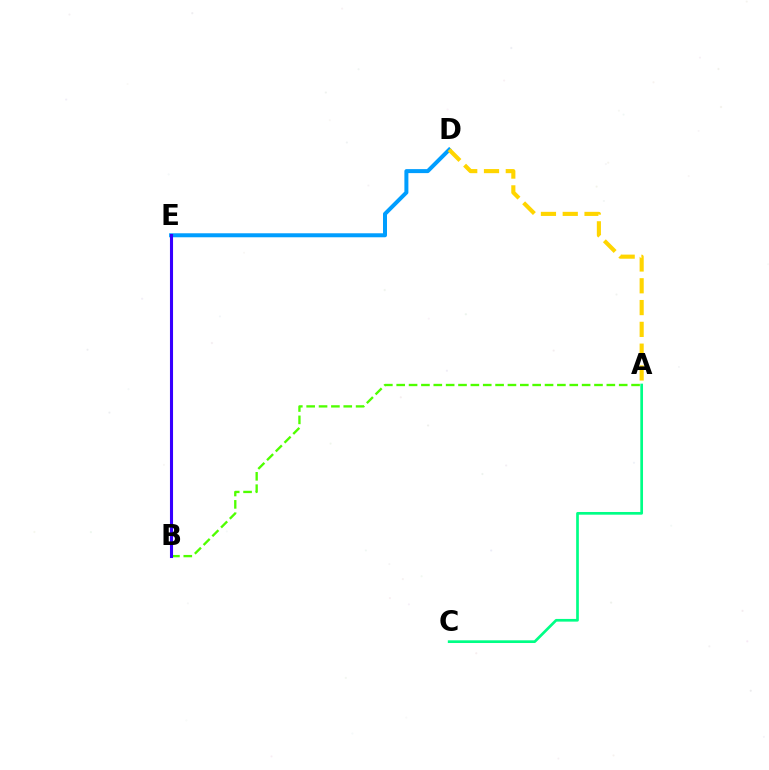{('A', 'C'): [{'color': '#00ff86', 'line_style': 'solid', 'thickness': 1.94}], ('B', 'E'): [{'color': '#ff00ed', 'line_style': 'dashed', 'thickness': 1.96}, {'color': '#ff0000', 'line_style': 'dotted', 'thickness': 1.92}, {'color': '#3700ff', 'line_style': 'solid', 'thickness': 2.22}], ('A', 'B'): [{'color': '#4fff00', 'line_style': 'dashed', 'thickness': 1.68}], ('D', 'E'): [{'color': '#009eff', 'line_style': 'solid', 'thickness': 2.88}], ('A', 'D'): [{'color': '#ffd500', 'line_style': 'dashed', 'thickness': 2.96}]}